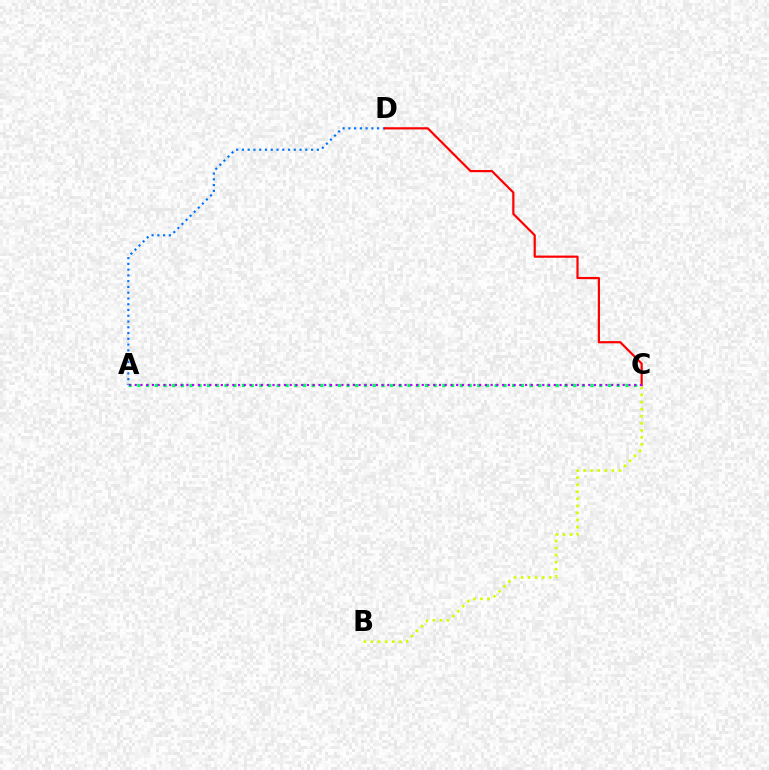{('B', 'C'): [{'color': '#d1ff00', 'line_style': 'dotted', 'thickness': 1.92}], ('A', 'D'): [{'color': '#0074ff', 'line_style': 'dotted', 'thickness': 1.57}], ('C', 'D'): [{'color': '#ff0000', 'line_style': 'solid', 'thickness': 1.58}], ('A', 'C'): [{'color': '#00ff5c', 'line_style': 'dotted', 'thickness': 2.37}, {'color': '#b900ff', 'line_style': 'dotted', 'thickness': 1.56}]}